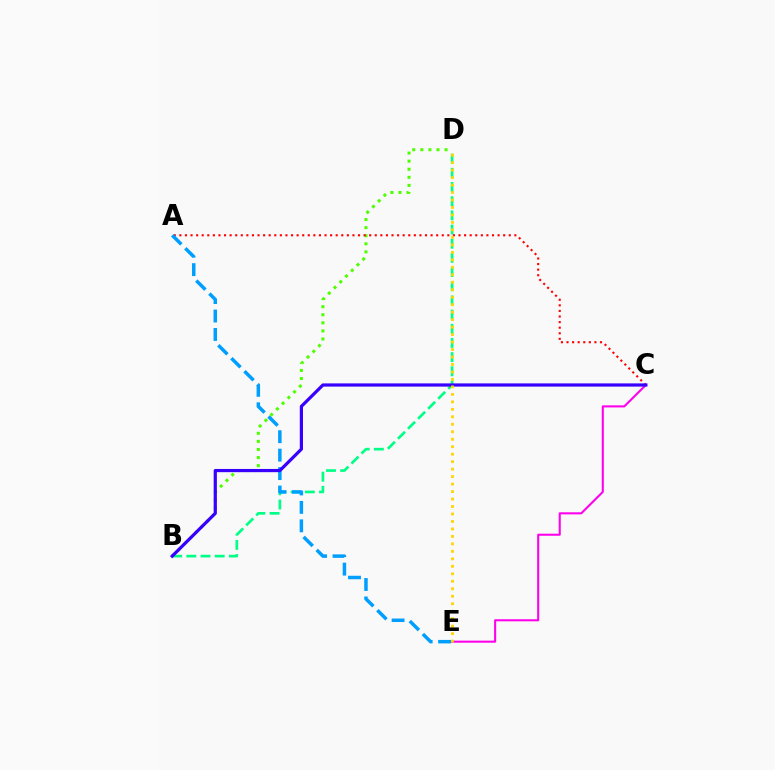{('B', 'D'): [{'color': '#4fff00', 'line_style': 'dotted', 'thickness': 2.2}, {'color': '#00ff86', 'line_style': 'dashed', 'thickness': 1.93}], ('A', 'C'): [{'color': '#ff0000', 'line_style': 'dotted', 'thickness': 1.52}], ('C', 'E'): [{'color': '#ff00ed', 'line_style': 'solid', 'thickness': 1.5}], ('A', 'E'): [{'color': '#009eff', 'line_style': 'dashed', 'thickness': 2.51}], ('B', 'C'): [{'color': '#3700ff', 'line_style': 'solid', 'thickness': 2.31}], ('D', 'E'): [{'color': '#ffd500', 'line_style': 'dotted', 'thickness': 2.03}]}